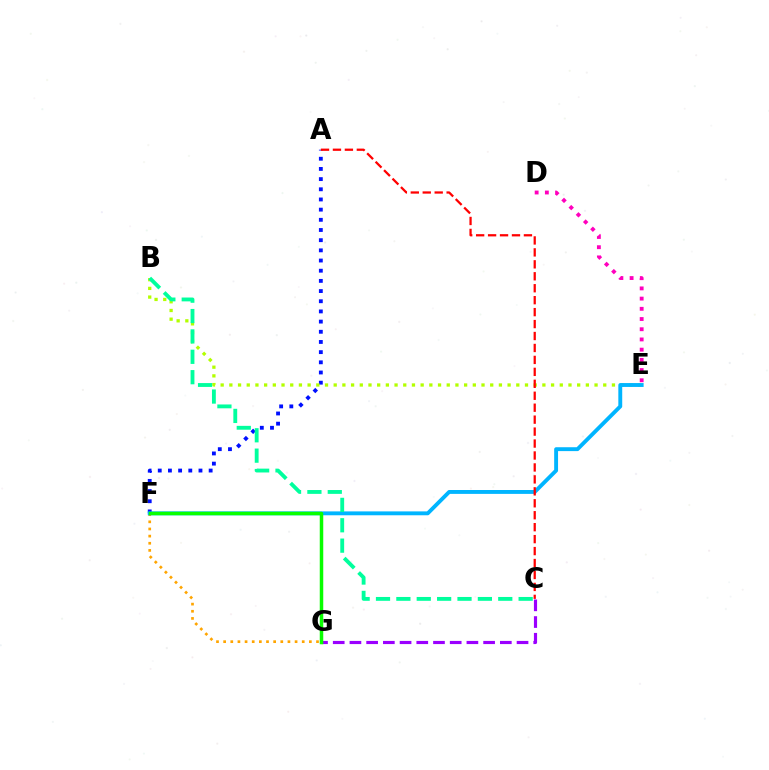{('F', 'G'): [{'color': '#ffa500', 'line_style': 'dotted', 'thickness': 1.94}, {'color': '#08ff00', 'line_style': 'solid', 'thickness': 2.52}], ('A', 'F'): [{'color': '#0010ff', 'line_style': 'dotted', 'thickness': 2.77}], ('D', 'E'): [{'color': '#ff00bd', 'line_style': 'dotted', 'thickness': 2.77}], ('B', 'E'): [{'color': '#b3ff00', 'line_style': 'dotted', 'thickness': 2.36}], ('C', 'G'): [{'color': '#9b00ff', 'line_style': 'dashed', 'thickness': 2.27}], ('E', 'F'): [{'color': '#00b5ff', 'line_style': 'solid', 'thickness': 2.79}], ('A', 'C'): [{'color': '#ff0000', 'line_style': 'dashed', 'thickness': 1.62}], ('B', 'C'): [{'color': '#00ff9d', 'line_style': 'dashed', 'thickness': 2.77}]}